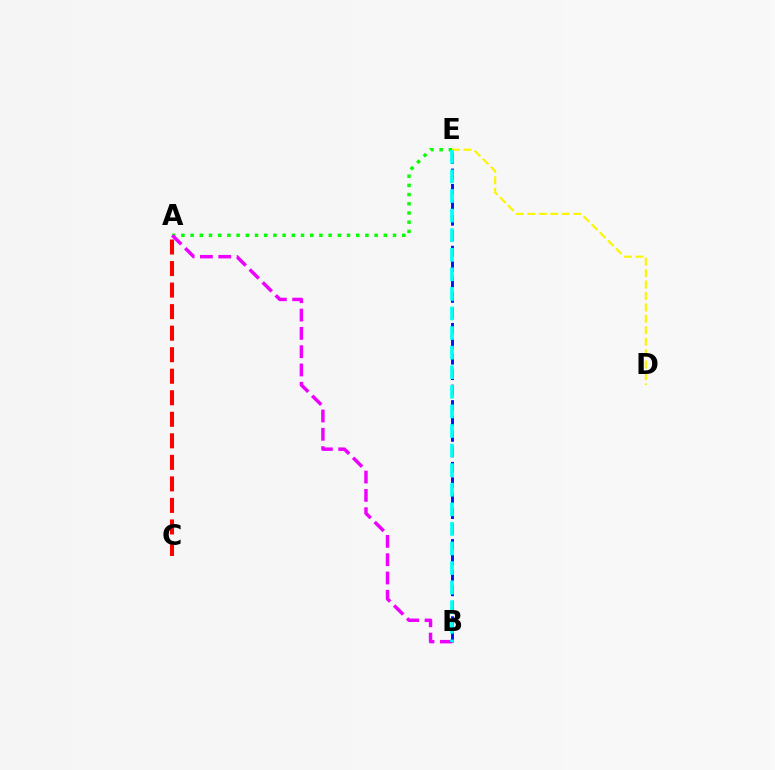{('A', 'E'): [{'color': '#08ff00', 'line_style': 'dotted', 'thickness': 2.5}], ('B', 'E'): [{'color': '#0010ff', 'line_style': 'dashed', 'thickness': 2.1}, {'color': '#00fff6', 'line_style': 'dashed', 'thickness': 2.66}], ('A', 'C'): [{'color': '#ff0000', 'line_style': 'dashed', 'thickness': 2.93}], ('A', 'B'): [{'color': '#ee00ff', 'line_style': 'dashed', 'thickness': 2.49}], ('D', 'E'): [{'color': '#fcf500', 'line_style': 'dashed', 'thickness': 1.55}]}